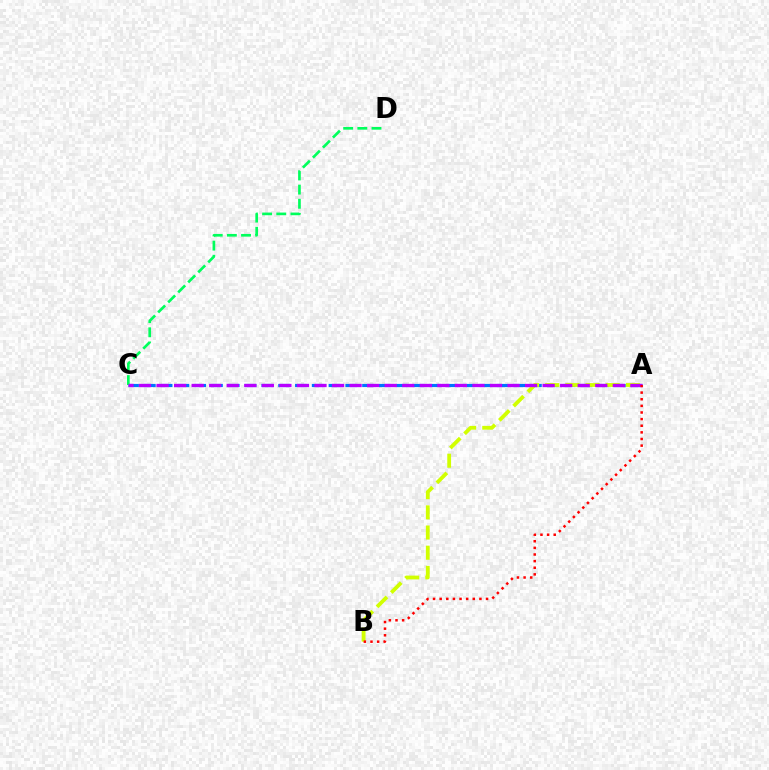{('A', 'C'): [{'color': '#0074ff', 'line_style': 'dashed', 'thickness': 2.28}, {'color': '#b900ff', 'line_style': 'dashed', 'thickness': 2.38}], ('C', 'D'): [{'color': '#00ff5c', 'line_style': 'dashed', 'thickness': 1.92}], ('A', 'B'): [{'color': '#d1ff00', 'line_style': 'dashed', 'thickness': 2.74}, {'color': '#ff0000', 'line_style': 'dotted', 'thickness': 1.8}]}